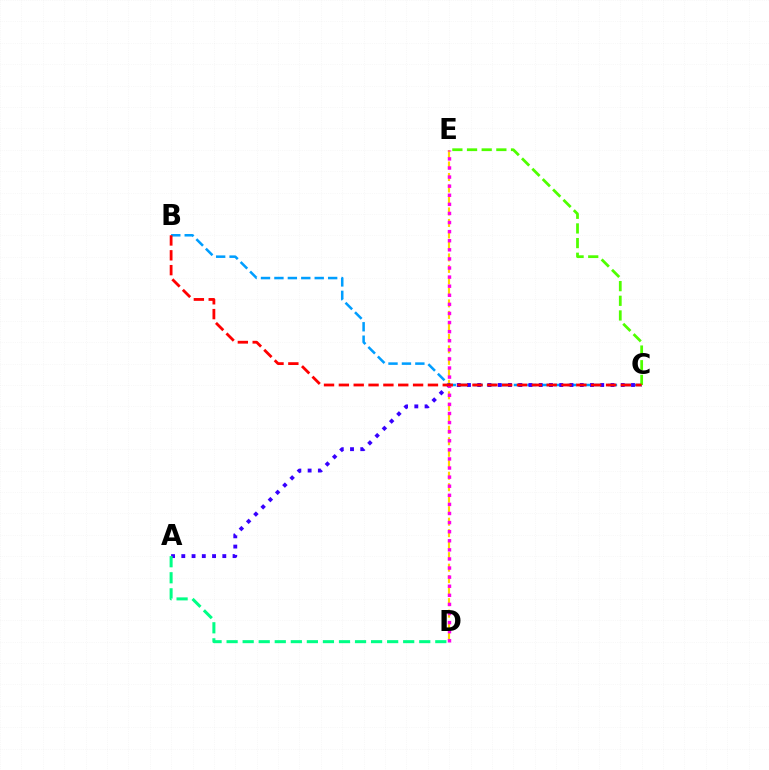{('B', 'C'): [{'color': '#009eff', 'line_style': 'dashed', 'thickness': 1.82}, {'color': '#ff0000', 'line_style': 'dashed', 'thickness': 2.02}], ('D', 'E'): [{'color': '#ffd500', 'line_style': 'dashed', 'thickness': 1.56}, {'color': '#ff00ed', 'line_style': 'dotted', 'thickness': 2.47}], ('A', 'C'): [{'color': '#3700ff', 'line_style': 'dotted', 'thickness': 2.79}], ('C', 'E'): [{'color': '#4fff00', 'line_style': 'dashed', 'thickness': 1.99}], ('A', 'D'): [{'color': '#00ff86', 'line_style': 'dashed', 'thickness': 2.18}]}